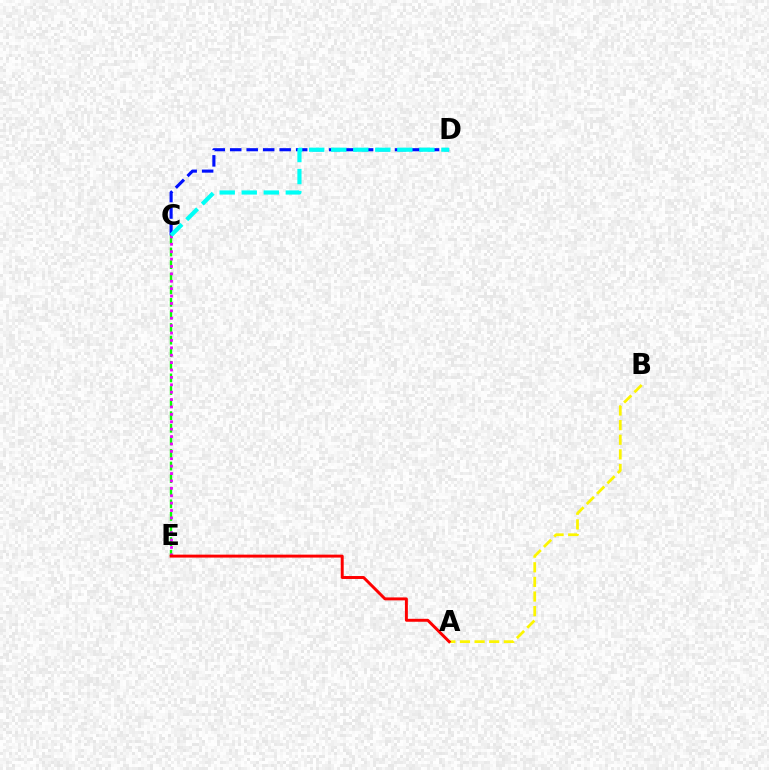{('C', 'E'): [{'color': '#08ff00', 'line_style': 'dashed', 'thickness': 1.71}, {'color': '#ee00ff', 'line_style': 'dotted', 'thickness': 2.01}], ('C', 'D'): [{'color': '#0010ff', 'line_style': 'dashed', 'thickness': 2.24}, {'color': '#00fff6', 'line_style': 'dashed', 'thickness': 2.99}], ('A', 'B'): [{'color': '#fcf500', 'line_style': 'dashed', 'thickness': 1.99}], ('A', 'E'): [{'color': '#ff0000', 'line_style': 'solid', 'thickness': 2.12}]}